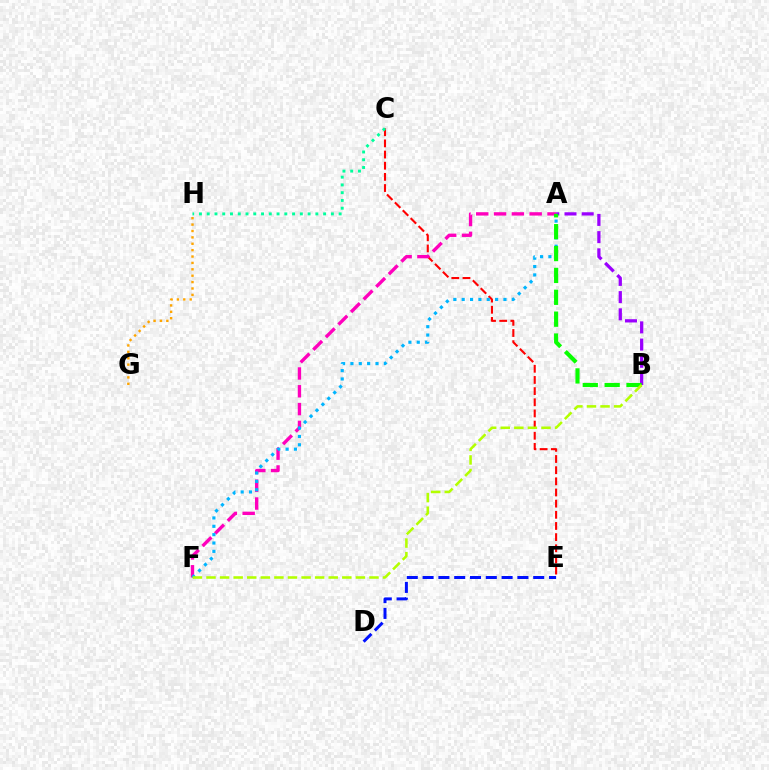{('C', 'E'): [{'color': '#ff0000', 'line_style': 'dashed', 'thickness': 1.52}], ('A', 'B'): [{'color': '#9b00ff', 'line_style': 'dashed', 'thickness': 2.34}, {'color': '#08ff00', 'line_style': 'dashed', 'thickness': 2.97}], ('G', 'H'): [{'color': '#ffa500', 'line_style': 'dotted', 'thickness': 1.74}], ('A', 'F'): [{'color': '#ff00bd', 'line_style': 'dashed', 'thickness': 2.42}, {'color': '#00b5ff', 'line_style': 'dotted', 'thickness': 2.27}], ('C', 'H'): [{'color': '#00ff9d', 'line_style': 'dotted', 'thickness': 2.11}], ('B', 'F'): [{'color': '#b3ff00', 'line_style': 'dashed', 'thickness': 1.85}], ('D', 'E'): [{'color': '#0010ff', 'line_style': 'dashed', 'thickness': 2.15}]}